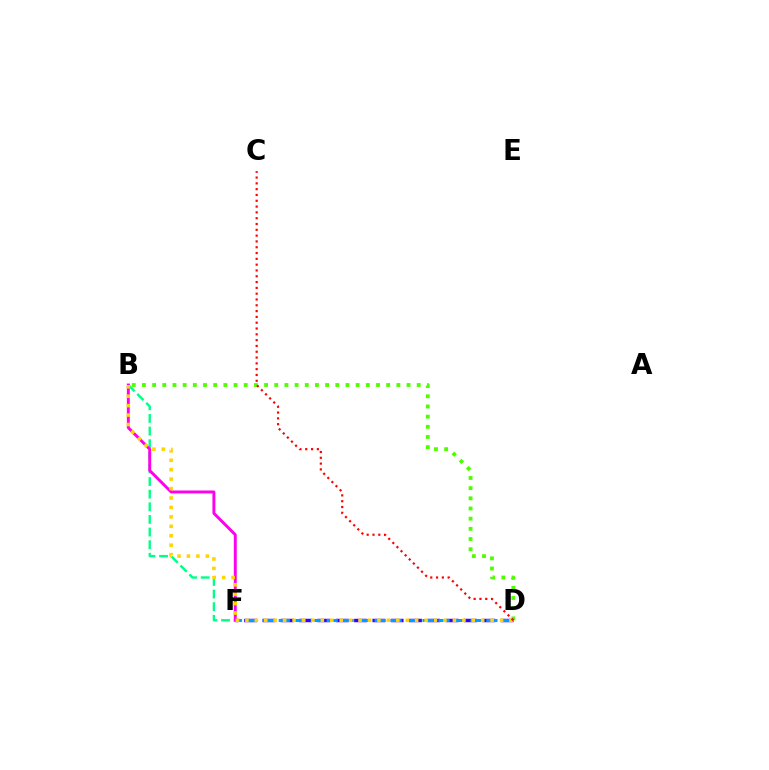{('D', 'F'): [{'color': '#3700ff', 'line_style': 'dashed', 'thickness': 2.49}, {'color': '#009eff', 'line_style': 'dashed', 'thickness': 2.17}], ('B', 'F'): [{'color': '#00ff86', 'line_style': 'dashed', 'thickness': 1.72}, {'color': '#ff00ed', 'line_style': 'solid', 'thickness': 2.1}], ('B', 'D'): [{'color': '#ffd500', 'line_style': 'dotted', 'thickness': 2.56}, {'color': '#4fff00', 'line_style': 'dotted', 'thickness': 2.76}], ('C', 'D'): [{'color': '#ff0000', 'line_style': 'dotted', 'thickness': 1.58}]}